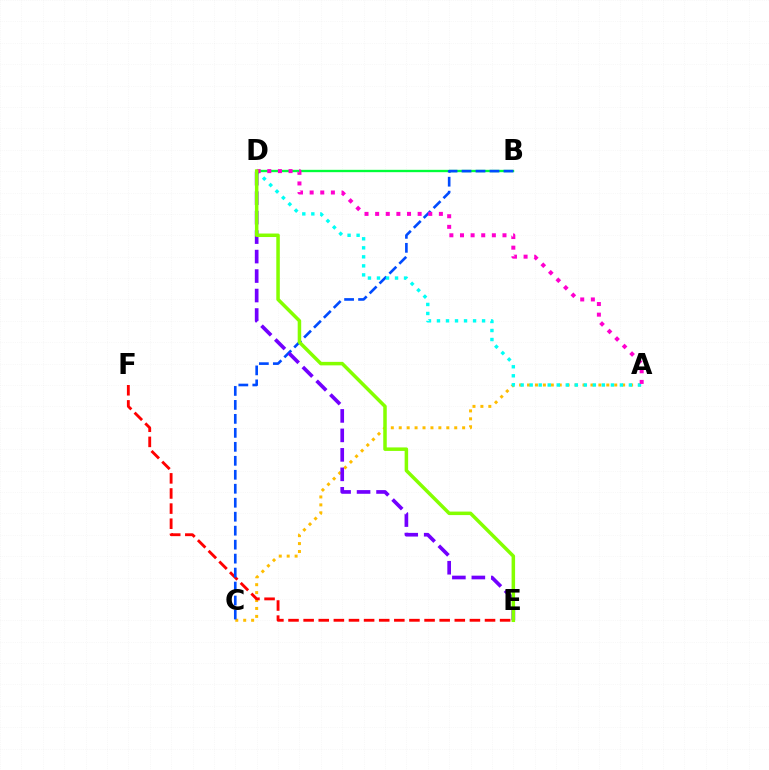{('B', 'D'): [{'color': '#00ff39', 'line_style': 'solid', 'thickness': 1.69}], ('A', 'C'): [{'color': '#ffbd00', 'line_style': 'dotted', 'thickness': 2.15}], ('E', 'F'): [{'color': '#ff0000', 'line_style': 'dashed', 'thickness': 2.05}], ('B', 'C'): [{'color': '#004bff', 'line_style': 'dashed', 'thickness': 1.9}], ('A', 'D'): [{'color': '#00fff6', 'line_style': 'dotted', 'thickness': 2.45}, {'color': '#ff00cf', 'line_style': 'dotted', 'thickness': 2.89}], ('D', 'E'): [{'color': '#7200ff', 'line_style': 'dashed', 'thickness': 2.65}, {'color': '#84ff00', 'line_style': 'solid', 'thickness': 2.52}]}